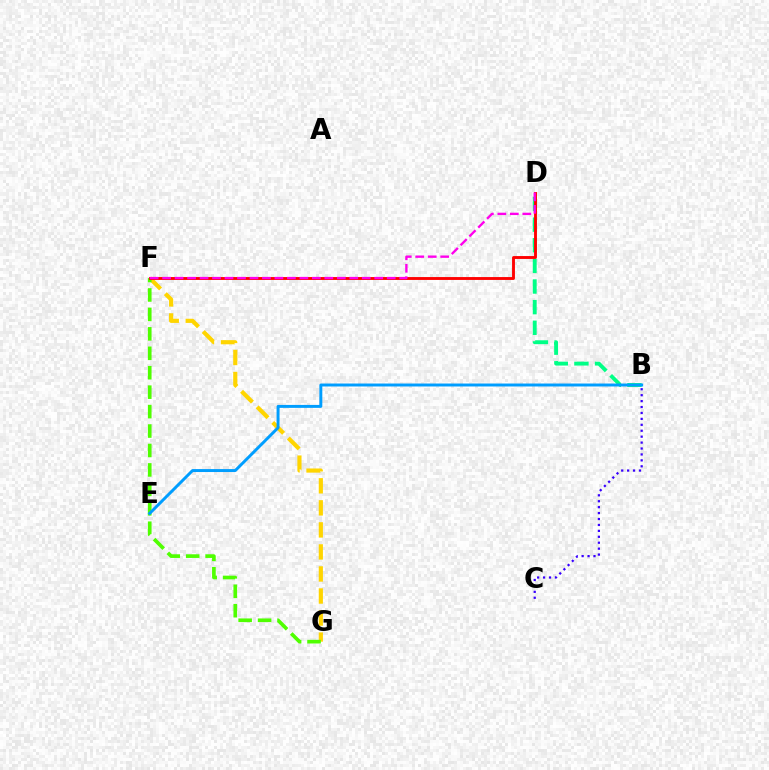{('F', 'G'): [{'color': '#ffd500', 'line_style': 'dashed', 'thickness': 2.99}, {'color': '#4fff00', 'line_style': 'dashed', 'thickness': 2.64}], ('B', 'C'): [{'color': '#3700ff', 'line_style': 'dotted', 'thickness': 1.61}], ('B', 'D'): [{'color': '#00ff86', 'line_style': 'dashed', 'thickness': 2.8}], ('D', 'F'): [{'color': '#ff0000', 'line_style': 'solid', 'thickness': 2.07}, {'color': '#ff00ed', 'line_style': 'dashed', 'thickness': 1.7}], ('B', 'E'): [{'color': '#009eff', 'line_style': 'solid', 'thickness': 2.13}]}